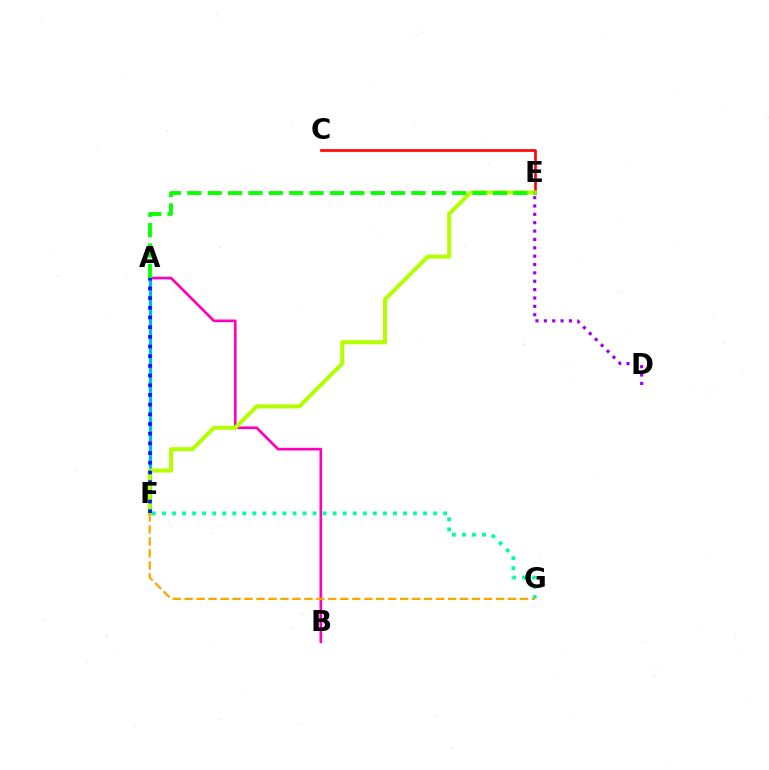{('F', 'G'): [{'color': '#00ff9d', 'line_style': 'dotted', 'thickness': 2.73}, {'color': '#ffa500', 'line_style': 'dashed', 'thickness': 1.63}], ('C', 'E'): [{'color': '#ff0000', 'line_style': 'solid', 'thickness': 1.9}], ('A', 'B'): [{'color': '#ff00bd', 'line_style': 'solid', 'thickness': 1.93}], ('A', 'F'): [{'color': '#00b5ff', 'line_style': 'solid', 'thickness': 2.32}, {'color': '#0010ff', 'line_style': 'dotted', 'thickness': 2.63}], ('E', 'F'): [{'color': '#b3ff00', 'line_style': 'solid', 'thickness': 2.9}], ('A', 'E'): [{'color': '#08ff00', 'line_style': 'dashed', 'thickness': 2.77}], ('D', 'E'): [{'color': '#9b00ff', 'line_style': 'dotted', 'thickness': 2.27}]}